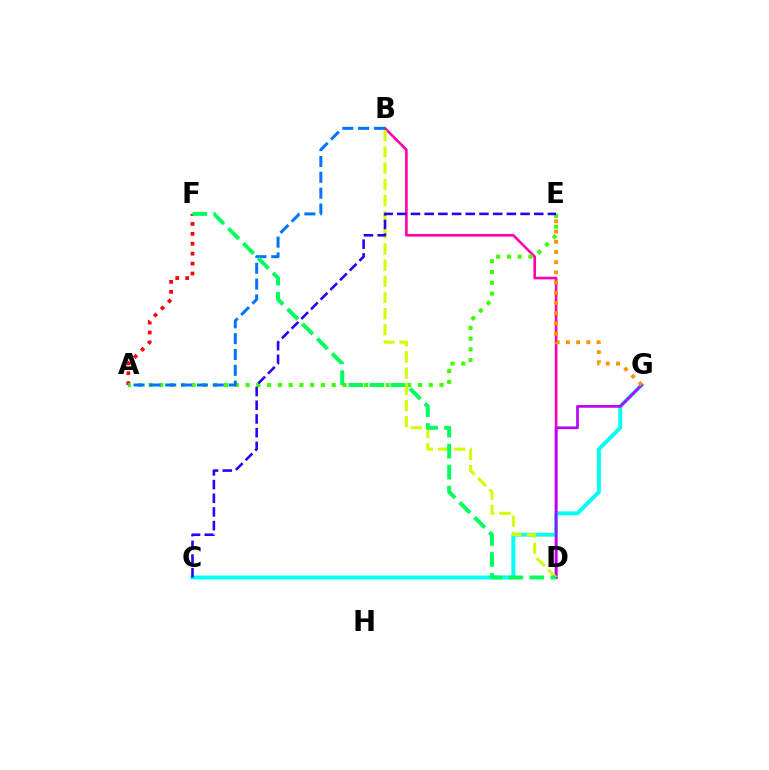{('B', 'D'): [{'color': '#ff00ac', 'line_style': 'solid', 'thickness': 1.9}, {'color': '#d1ff00', 'line_style': 'dashed', 'thickness': 2.2}], ('C', 'G'): [{'color': '#00fff6', 'line_style': 'solid', 'thickness': 2.83}], ('A', 'F'): [{'color': '#ff0000', 'line_style': 'dotted', 'thickness': 2.69}], ('D', 'G'): [{'color': '#b900ff', 'line_style': 'solid', 'thickness': 1.93}], ('A', 'E'): [{'color': '#3dff00', 'line_style': 'dotted', 'thickness': 2.93}], ('A', 'B'): [{'color': '#0074ff', 'line_style': 'dashed', 'thickness': 2.15}], ('D', 'F'): [{'color': '#00ff5c', 'line_style': 'dashed', 'thickness': 2.85}], ('E', 'G'): [{'color': '#ff9400', 'line_style': 'dotted', 'thickness': 2.77}], ('C', 'E'): [{'color': '#2500ff', 'line_style': 'dashed', 'thickness': 1.86}]}